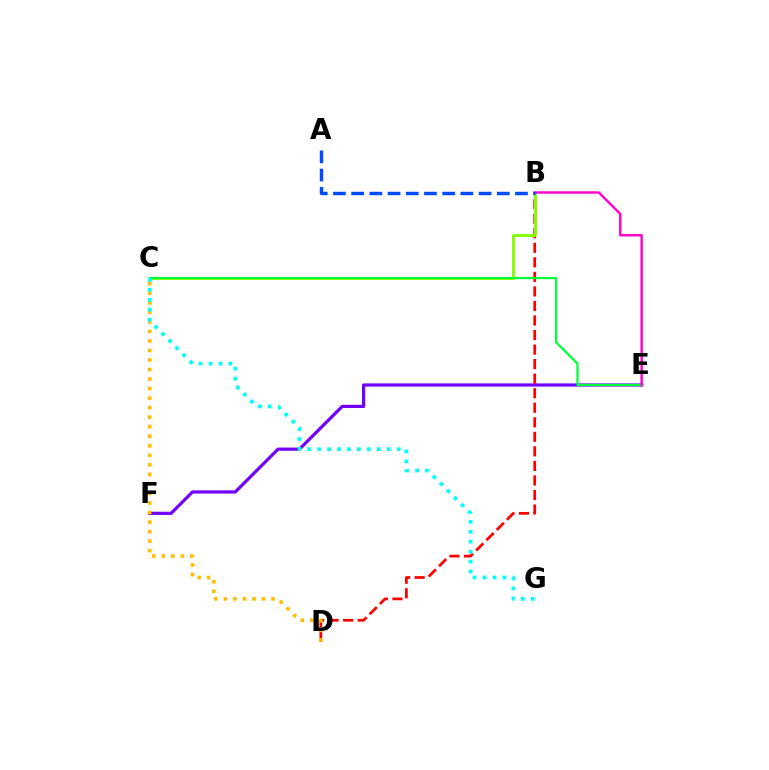{('E', 'F'): [{'color': '#7200ff', 'line_style': 'solid', 'thickness': 2.31}], ('B', 'D'): [{'color': '#ff0000', 'line_style': 'dashed', 'thickness': 1.98}], ('B', 'C'): [{'color': '#84ff00', 'line_style': 'solid', 'thickness': 2.08}], ('C', 'D'): [{'color': '#ffbd00', 'line_style': 'dotted', 'thickness': 2.59}], ('C', 'E'): [{'color': '#00ff39', 'line_style': 'solid', 'thickness': 1.61}], ('B', 'E'): [{'color': '#ff00cf', 'line_style': 'solid', 'thickness': 1.74}], ('C', 'G'): [{'color': '#00fff6', 'line_style': 'dotted', 'thickness': 2.7}], ('A', 'B'): [{'color': '#004bff', 'line_style': 'dashed', 'thickness': 2.47}]}